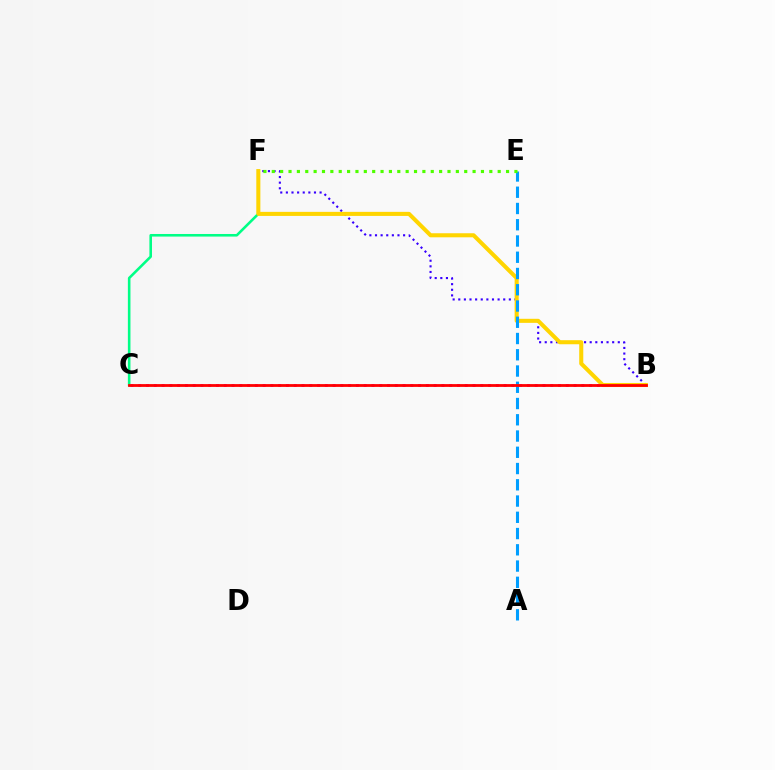{('B', 'C'): [{'color': '#ff00ed', 'line_style': 'dotted', 'thickness': 2.11}, {'color': '#ff0000', 'line_style': 'solid', 'thickness': 2.01}], ('C', 'F'): [{'color': '#00ff86', 'line_style': 'solid', 'thickness': 1.86}], ('B', 'F'): [{'color': '#3700ff', 'line_style': 'dotted', 'thickness': 1.53}, {'color': '#ffd500', 'line_style': 'solid', 'thickness': 2.92}], ('A', 'E'): [{'color': '#009eff', 'line_style': 'dashed', 'thickness': 2.21}], ('E', 'F'): [{'color': '#4fff00', 'line_style': 'dotted', 'thickness': 2.27}]}